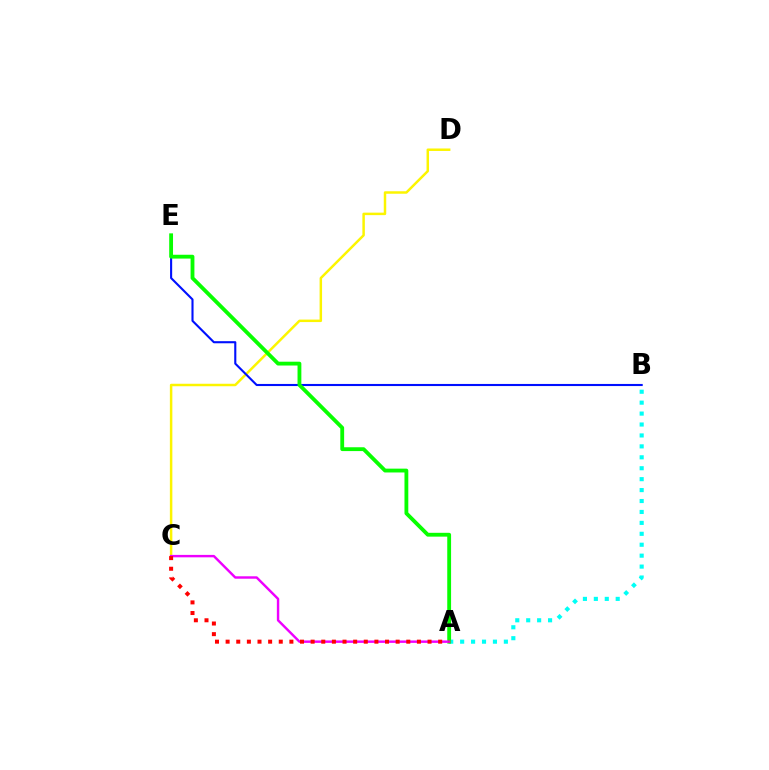{('A', 'B'): [{'color': '#00fff6', 'line_style': 'dotted', 'thickness': 2.97}], ('C', 'D'): [{'color': '#fcf500', 'line_style': 'solid', 'thickness': 1.78}], ('B', 'E'): [{'color': '#0010ff', 'line_style': 'solid', 'thickness': 1.52}], ('A', 'E'): [{'color': '#08ff00', 'line_style': 'solid', 'thickness': 2.76}], ('A', 'C'): [{'color': '#ee00ff', 'line_style': 'solid', 'thickness': 1.75}, {'color': '#ff0000', 'line_style': 'dotted', 'thickness': 2.89}]}